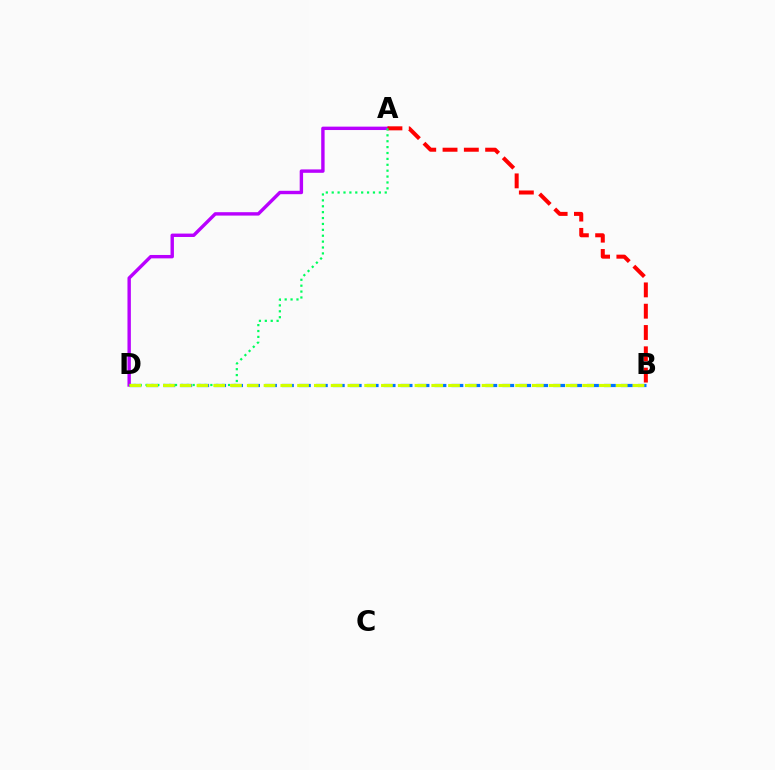{('B', 'D'): [{'color': '#0074ff', 'line_style': 'dashed', 'thickness': 2.3}, {'color': '#d1ff00', 'line_style': 'dashed', 'thickness': 2.28}], ('A', 'D'): [{'color': '#b900ff', 'line_style': 'solid', 'thickness': 2.45}, {'color': '#00ff5c', 'line_style': 'dotted', 'thickness': 1.6}], ('A', 'B'): [{'color': '#ff0000', 'line_style': 'dashed', 'thickness': 2.89}]}